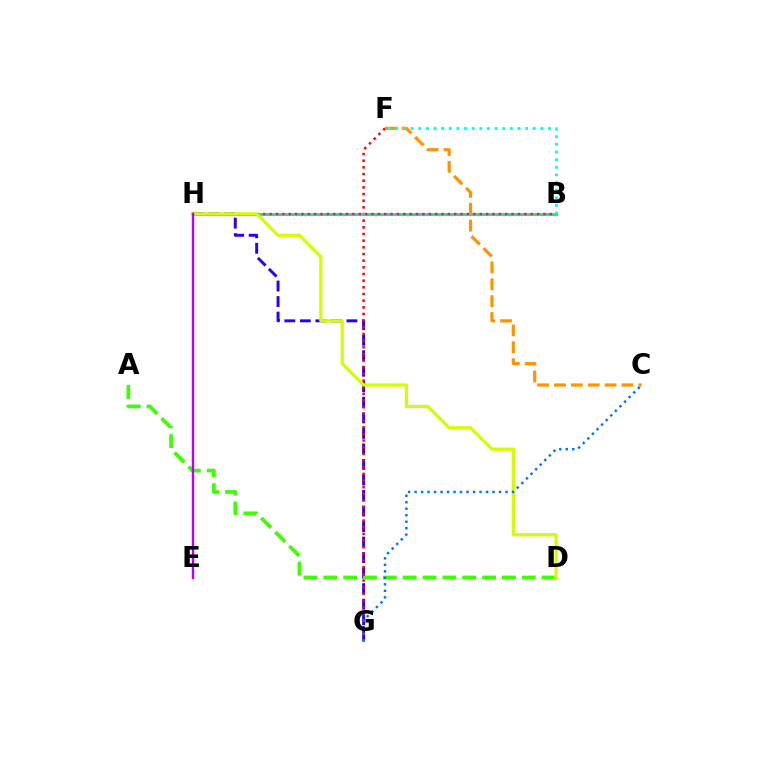{('G', 'H'): [{'color': '#2500ff', 'line_style': 'dashed', 'thickness': 2.11}], ('F', 'G'): [{'color': '#ff0000', 'line_style': 'dotted', 'thickness': 1.81}], ('A', 'D'): [{'color': '#3dff00', 'line_style': 'dashed', 'thickness': 2.7}], ('B', 'H'): [{'color': '#00ff5c', 'line_style': 'solid', 'thickness': 2.17}, {'color': '#ff00ac', 'line_style': 'dotted', 'thickness': 1.73}], ('D', 'H'): [{'color': '#d1ff00', 'line_style': 'solid', 'thickness': 2.33}], ('C', 'F'): [{'color': '#ff9400', 'line_style': 'dashed', 'thickness': 2.29}], ('C', 'G'): [{'color': '#0074ff', 'line_style': 'dotted', 'thickness': 1.77}], ('E', 'H'): [{'color': '#b900ff', 'line_style': 'solid', 'thickness': 1.72}], ('B', 'F'): [{'color': '#00fff6', 'line_style': 'dotted', 'thickness': 2.07}]}